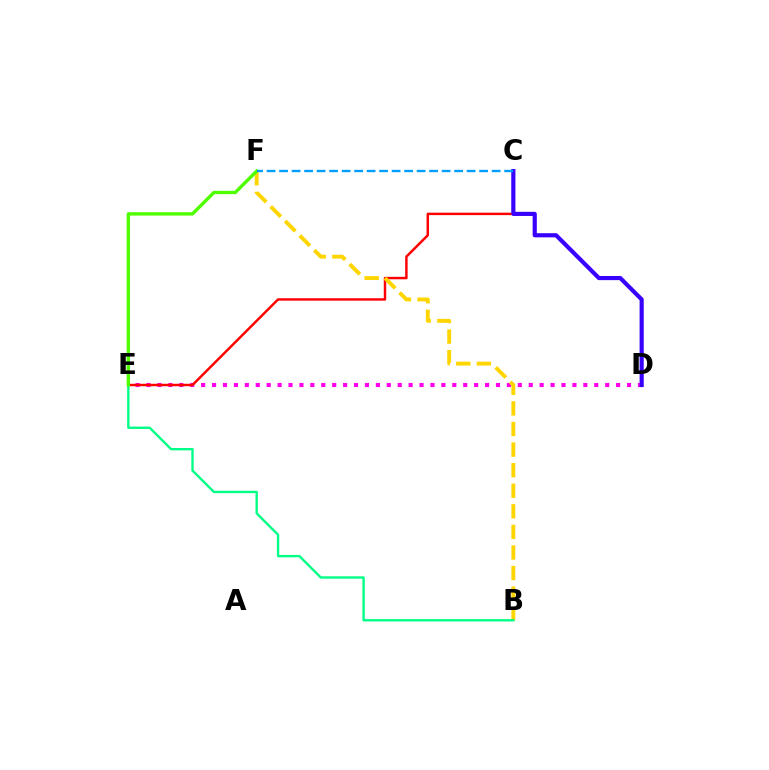{('D', 'E'): [{'color': '#ff00ed', 'line_style': 'dotted', 'thickness': 2.97}], ('C', 'E'): [{'color': '#ff0000', 'line_style': 'solid', 'thickness': 1.77}], ('C', 'D'): [{'color': '#3700ff', 'line_style': 'solid', 'thickness': 2.99}], ('B', 'F'): [{'color': '#ffd500', 'line_style': 'dashed', 'thickness': 2.8}], ('B', 'E'): [{'color': '#00ff86', 'line_style': 'solid', 'thickness': 1.7}], ('E', 'F'): [{'color': '#4fff00', 'line_style': 'solid', 'thickness': 2.43}], ('C', 'F'): [{'color': '#009eff', 'line_style': 'dashed', 'thickness': 1.7}]}